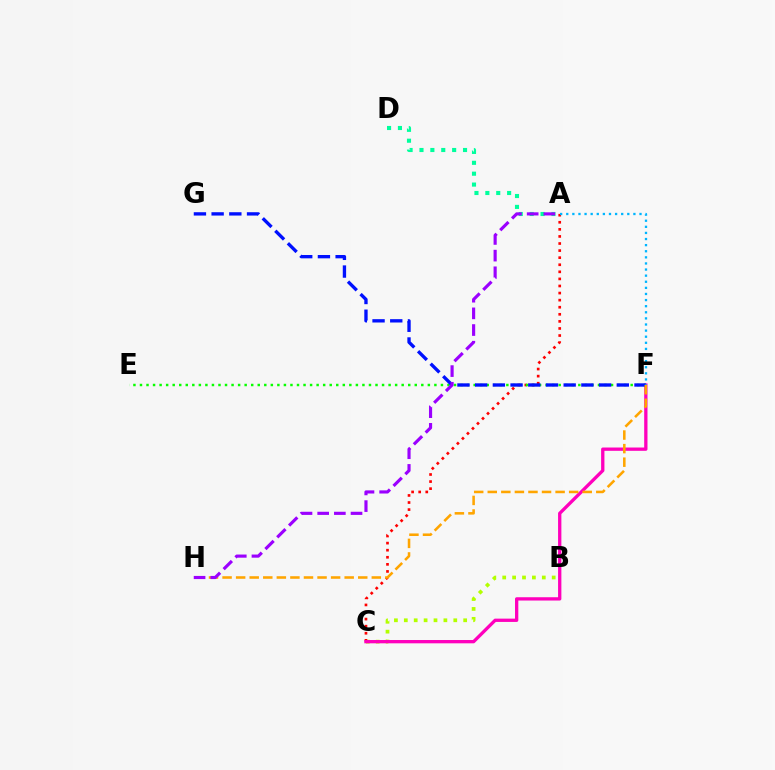{('B', 'C'): [{'color': '#b3ff00', 'line_style': 'dotted', 'thickness': 2.69}], ('A', 'C'): [{'color': '#ff0000', 'line_style': 'dotted', 'thickness': 1.92}], ('C', 'F'): [{'color': '#ff00bd', 'line_style': 'solid', 'thickness': 2.38}], ('E', 'F'): [{'color': '#08ff00', 'line_style': 'dotted', 'thickness': 1.78}], ('F', 'G'): [{'color': '#0010ff', 'line_style': 'dashed', 'thickness': 2.41}], ('A', 'D'): [{'color': '#00ff9d', 'line_style': 'dotted', 'thickness': 2.96}], ('F', 'H'): [{'color': '#ffa500', 'line_style': 'dashed', 'thickness': 1.84}], ('A', 'F'): [{'color': '#00b5ff', 'line_style': 'dotted', 'thickness': 1.66}], ('A', 'H'): [{'color': '#9b00ff', 'line_style': 'dashed', 'thickness': 2.27}]}